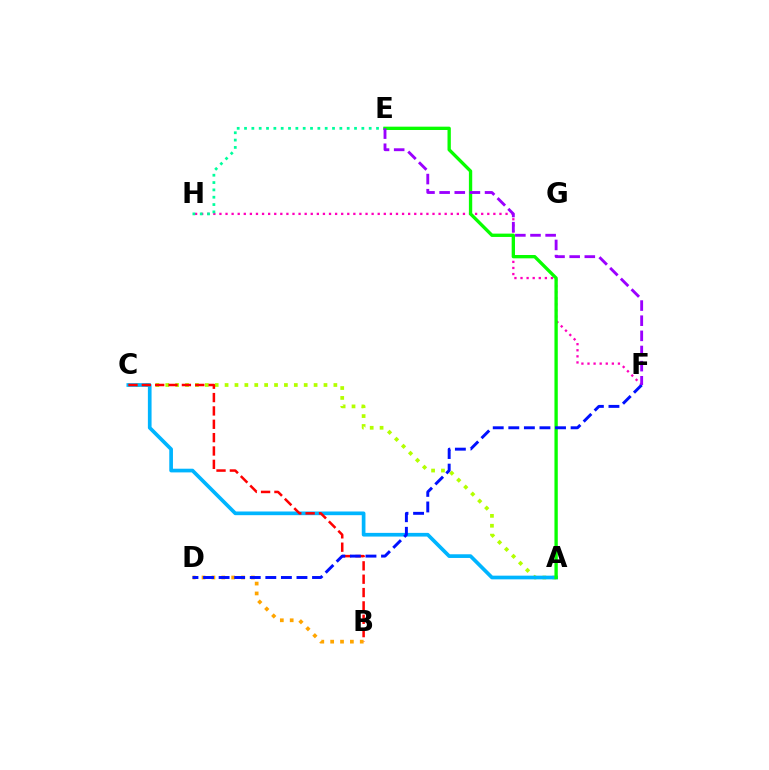{('F', 'H'): [{'color': '#ff00bd', 'line_style': 'dotted', 'thickness': 1.65}], ('E', 'H'): [{'color': '#00ff9d', 'line_style': 'dotted', 'thickness': 1.99}], ('A', 'C'): [{'color': '#b3ff00', 'line_style': 'dotted', 'thickness': 2.69}, {'color': '#00b5ff', 'line_style': 'solid', 'thickness': 2.65}], ('A', 'E'): [{'color': '#08ff00', 'line_style': 'solid', 'thickness': 2.4}], ('B', 'C'): [{'color': '#ff0000', 'line_style': 'dashed', 'thickness': 1.81}], ('B', 'D'): [{'color': '#ffa500', 'line_style': 'dotted', 'thickness': 2.68}], ('D', 'F'): [{'color': '#0010ff', 'line_style': 'dashed', 'thickness': 2.12}], ('E', 'F'): [{'color': '#9b00ff', 'line_style': 'dashed', 'thickness': 2.06}]}